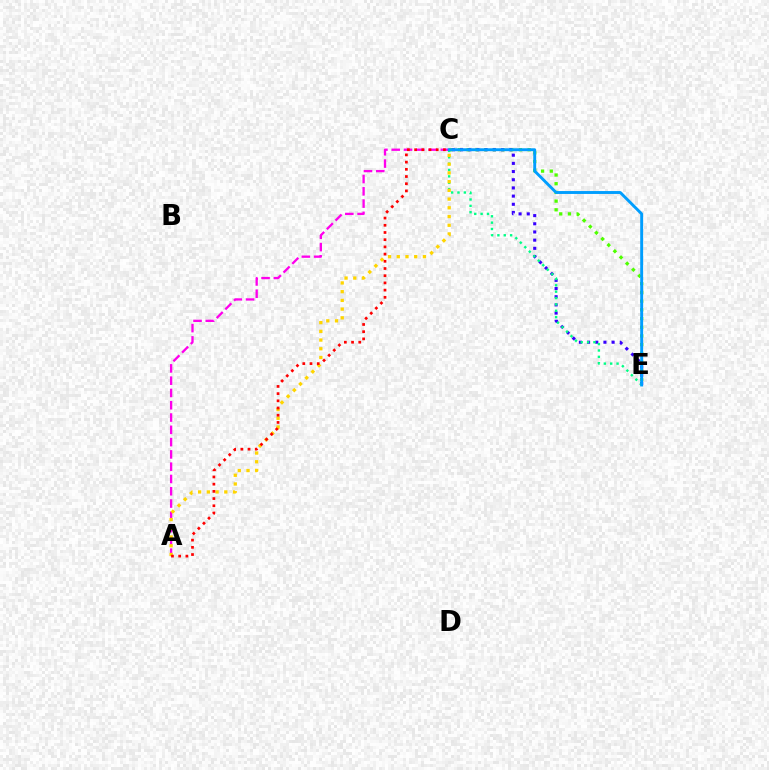{('C', 'E'): [{'color': '#4fff00', 'line_style': 'dotted', 'thickness': 2.37}, {'color': '#3700ff', 'line_style': 'dotted', 'thickness': 2.22}, {'color': '#00ff86', 'line_style': 'dotted', 'thickness': 1.73}, {'color': '#009eff', 'line_style': 'solid', 'thickness': 2.09}], ('A', 'C'): [{'color': '#ff00ed', 'line_style': 'dashed', 'thickness': 1.67}, {'color': '#ffd500', 'line_style': 'dotted', 'thickness': 2.37}, {'color': '#ff0000', 'line_style': 'dotted', 'thickness': 1.96}]}